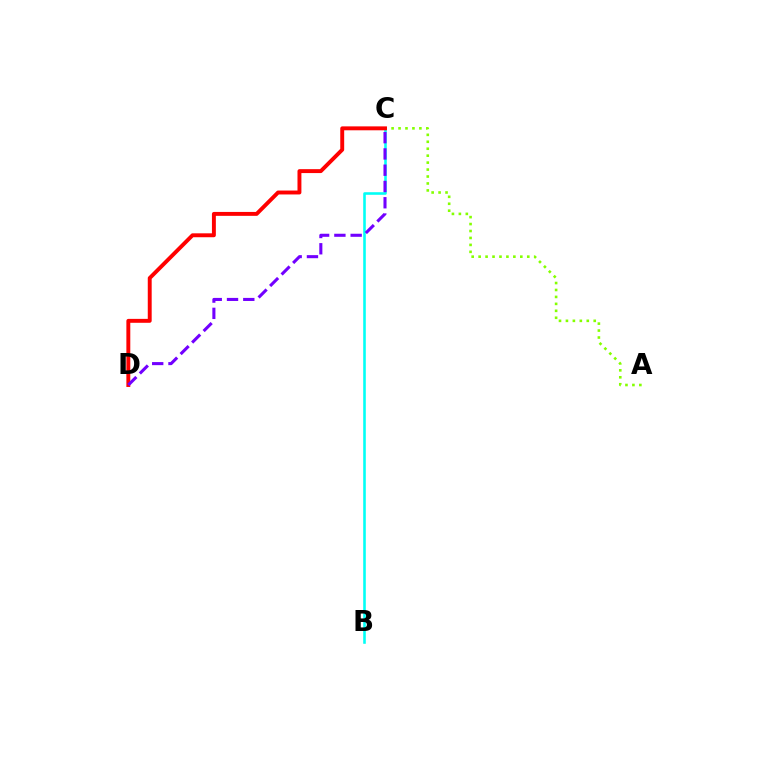{('B', 'C'): [{'color': '#00fff6', 'line_style': 'solid', 'thickness': 1.86}], ('A', 'C'): [{'color': '#84ff00', 'line_style': 'dotted', 'thickness': 1.89}], ('C', 'D'): [{'color': '#ff0000', 'line_style': 'solid', 'thickness': 2.82}, {'color': '#7200ff', 'line_style': 'dashed', 'thickness': 2.21}]}